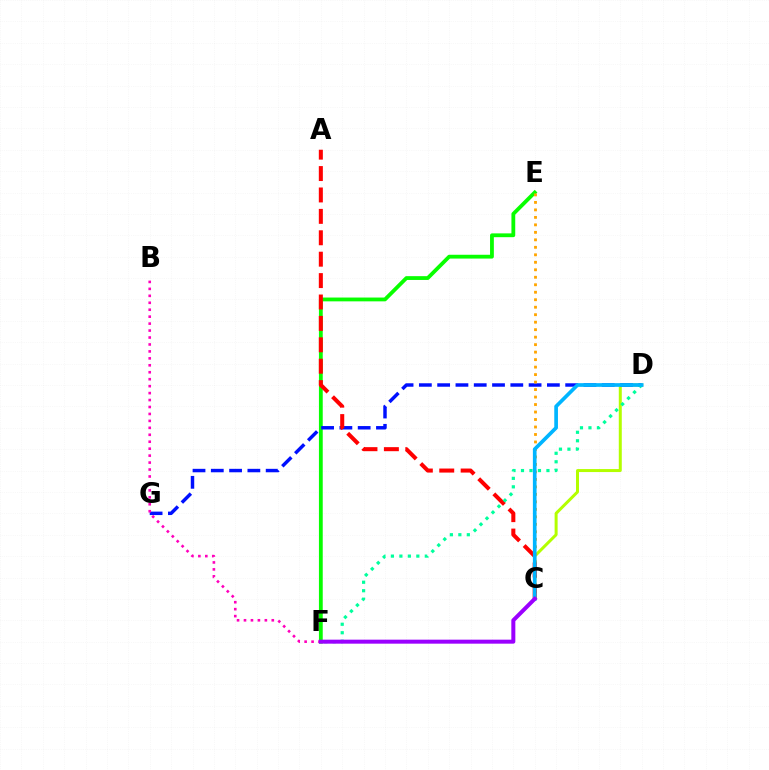{('E', 'F'): [{'color': '#08ff00', 'line_style': 'solid', 'thickness': 2.74}], ('C', 'D'): [{'color': '#b3ff00', 'line_style': 'solid', 'thickness': 2.16}, {'color': '#00b5ff', 'line_style': 'solid', 'thickness': 2.65}], ('D', 'G'): [{'color': '#0010ff', 'line_style': 'dashed', 'thickness': 2.48}], ('C', 'E'): [{'color': '#ffa500', 'line_style': 'dotted', 'thickness': 2.03}], ('A', 'C'): [{'color': '#ff0000', 'line_style': 'dashed', 'thickness': 2.91}], ('D', 'F'): [{'color': '#00ff9d', 'line_style': 'dotted', 'thickness': 2.3}], ('B', 'F'): [{'color': '#ff00bd', 'line_style': 'dotted', 'thickness': 1.89}], ('C', 'F'): [{'color': '#9b00ff', 'line_style': 'solid', 'thickness': 2.88}]}